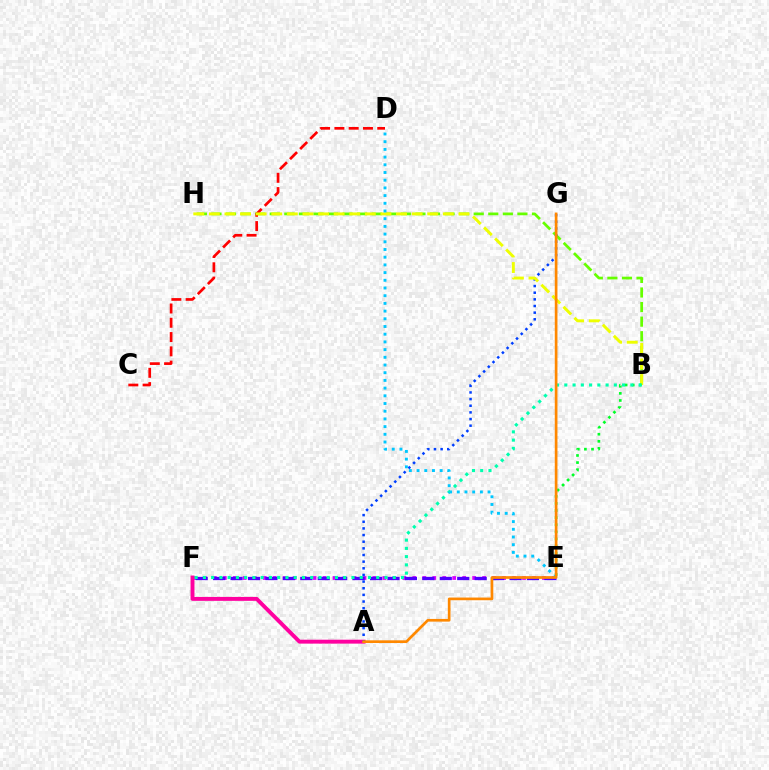{('B', 'H'): [{'color': '#66ff00', 'line_style': 'dashed', 'thickness': 1.98}, {'color': '#eeff00', 'line_style': 'dashed', 'thickness': 2.12}], ('E', 'F'): [{'color': '#d600ff', 'line_style': 'dotted', 'thickness': 2.71}, {'color': '#4f00ff', 'line_style': 'dashed', 'thickness': 2.37}], ('A', 'F'): [{'color': '#ff00a0', 'line_style': 'solid', 'thickness': 2.82}], ('C', 'D'): [{'color': '#ff0000', 'line_style': 'dashed', 'thickness': 1.94}], ('A', 'G'): [{'color': '#003fff', 'line_style': 'dotted', 'thickness': 1.81}, {'color': '#ff8800', 'line_style': 'solid', 'thickness': 1.93}], ('B', 'E'): [{'color': '#00ff27', 'line_style': 'dotted', 'thickness': 1.93}], ('B', 'F'): [{'color': '#00ffaf', 'line_style': 'dotted', 'thickness': 2.24}], ('D', 'E'): [{'color': '#00c7ff', 'line_style': 'dotted', 'thickness': 2.09}]}